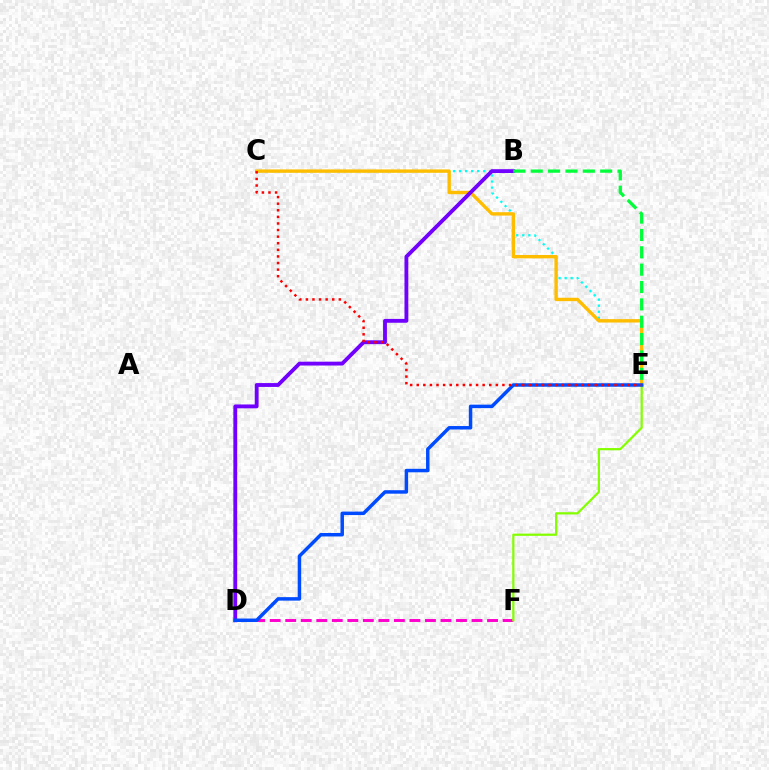{('C', 'E'): [{'color': '#00fff6', 'line_style': 'dotted', 'thickness': 1.64}, {'color': '#ffbd00', 'line_style': 'solid', 'thickness': 2.44}, {'color': '#ff0000', 'line_style': 'dotted', 'thickness': 1.79}], ('D', 'F'): [{'color': '#ff00cf', 'line_style': 'dashed', 'thickness': 2.11}], ('B', 'D'): [{'color': '#7200ff', 'line_style': 'solid', 'thickness': 2.77}], ('E', 'F'): [{'color': '#84ff00', 'line_style': 'solid', 'thickness': 1.61}], ('D', 'E'): [{'color': '#004bff', 'line_style': 'solid', 'thickness': 2.5}], ('B', 'E'): [{'color': '#00ff39', 'line_style': 'dashed', 'thickness': 2.36}]}